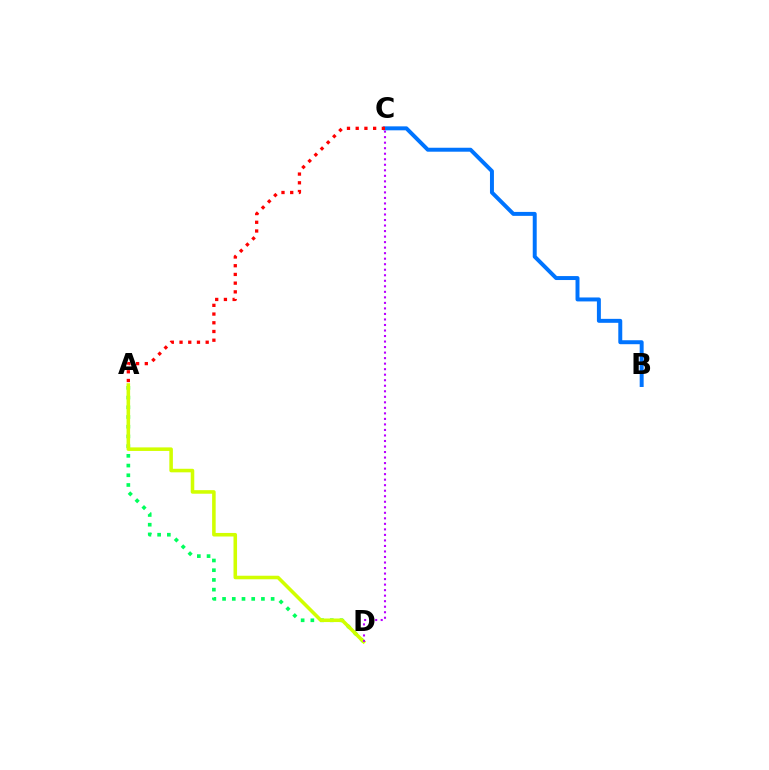{('A', 'D'): [{'color': '#00ff5c', 'line_style': 'dotted', 'thickness': 2.64}, {'color': '#d1ff00', 'line_style': 'solid', 'thickness': 2.56}], ('B', 'C'): [{'color': '#0074ff', 'line_style': 'solid', 'thickness': 2.85}], ('A', 'C'): [{'color': '#ff0000', 'line_style': 'dotted', 'thickness': 2.37}], ('C', 'D'): [{'color': '#b900ff', 'line_style': 'dotted', 'thickness': 1.5}]}